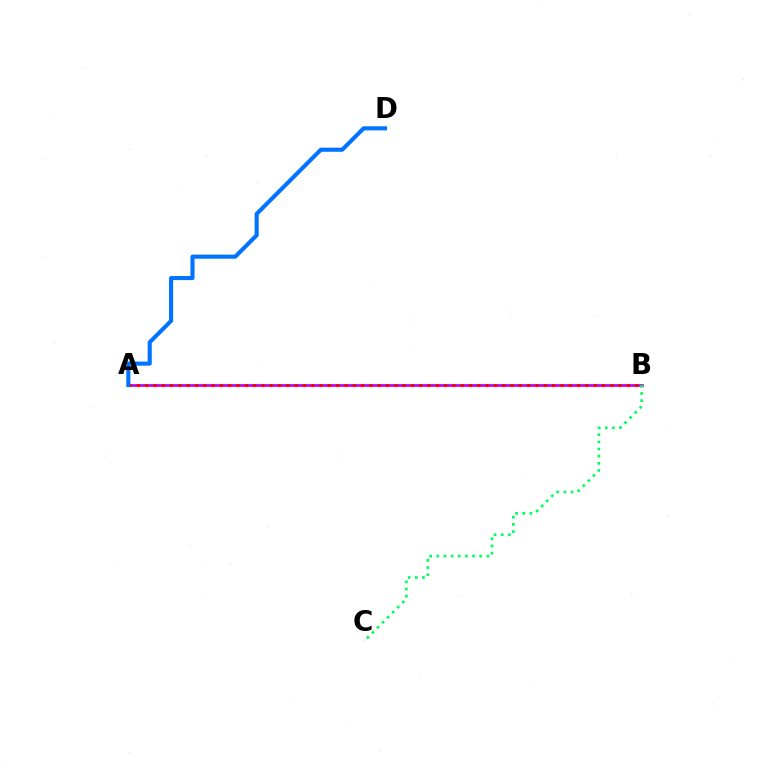{('A', 'B'): [{'color': '#d1ff00', 'line_style': 'solid', 'thickness': 1.94}, {'color': '#b900ff', 'line_style': 'solid', 'thickness': 1.91}, {'color': '#ff0000', 'line_style': 'dotted', 'thickness': 2.26}], ('A', 'D'): [{'color': '#0074ff', 'line_style': 'solid', 'thickness': 2.95}], ('B', 'C'): [{'color': '#00ff5c', 'line_style': 'dotted', 'thickness': 1.94}]}